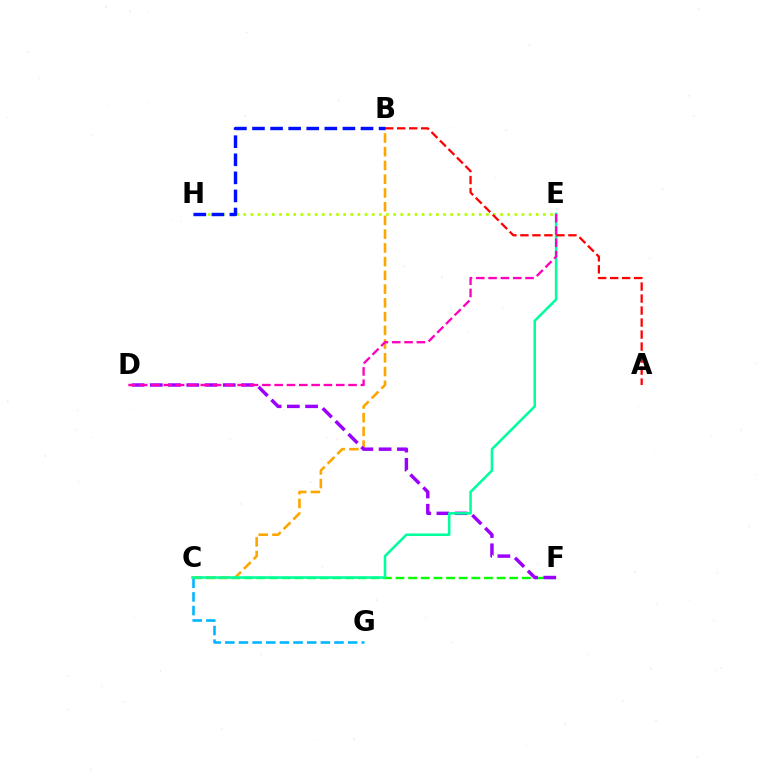{('C', 'F'): [{'color': '#08ff00', 'line_style': 'dashed', 'thickness': 1.72}], ('C', 'G'): [{'color': '#00b5ff', 'line_style': 'dashed', 'thickness': 1.85}], ('B', 'C'): [{'color': '#ffa500', 'line_style': 'dashed', 'thickness': 1.87}], ('E', 'H'): [{'color': '#b3ff00', 'line_style': 'dotted', 'thickness': 1.94}], ('D', 'F'): [{'color': '#9b00ff', 'line_style': 'dashed', 'thickness': 2.48}], ('C', 'E'): [{'color': '#00ff9d', 'line_style': 'solid', 'thickness': 1.83}], ('A', 'B'): [{'color': '#ff0000', 'line_style': 'dashed', 'thickness': 1.63}], ('D', 'E'): [{'color': '#ff00bd', 'line_style': 'dashed', 'thickness': 1.67}], ('B', 'H'): [{'color': '#0010ff', 'line_style': 'dashed', 'thickness': 2.46}]}